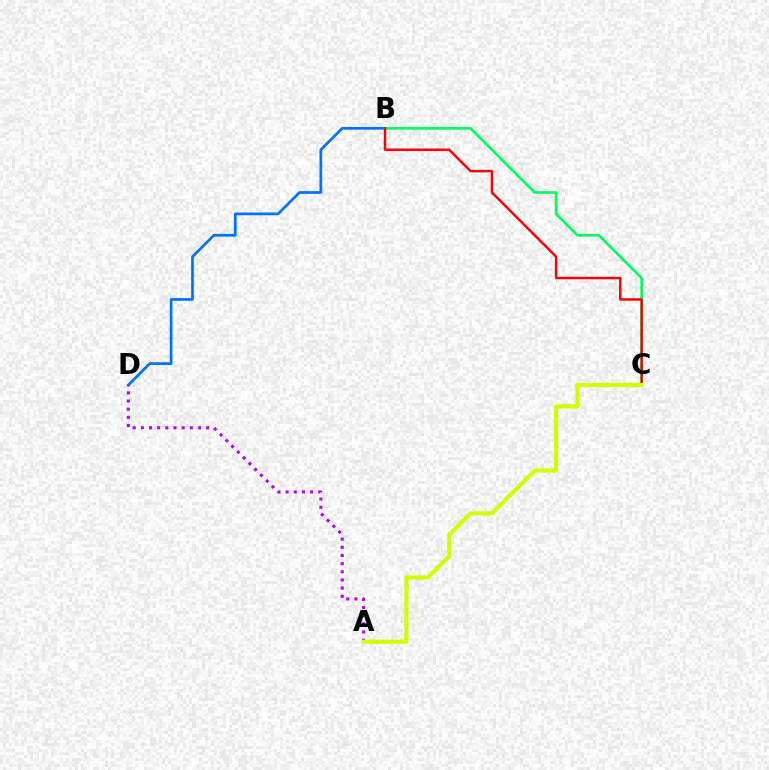{('B', 'D'): [{'color': '#0074ff', 'line_style': 'solid', 'thickness': 1.96}], ('B', 'C'): [{'color': '#00ff5c', 'line_style': 'solid', 'thickness': 1.92}, {'color': '#ff0000', 'line_style': 'solid', 'thickness': 1.77}], ('A', 'D'): [{'color': '#b900ff', 'line_style': 'dotted', 'thickness': 2.22}], ('A', 'C'): [{'color': '#d1ff00', 'line_style': 'solid', 'thickness': 2.98}]}